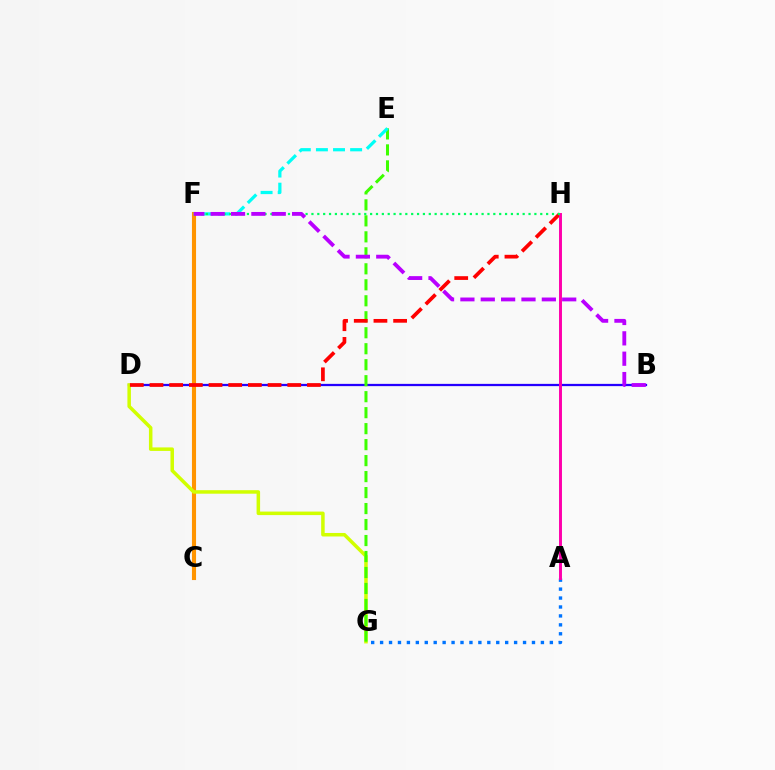{('C', 'F'): [{'color': '#ff9400', 'line_style': 'solid', 'thickness': 2.95}], ('B', 'D'): [{'color': '#2500ff', 'line_style': 'solid', 'thickness': 1.63}], ('A', 'G'): [{'color': '#0074ff', 'line_style': 'dotted', 'thickness': 2.43}], ('D', 'G'): [{'color': '#d1ff00', 'line_style': 'solid', 'thickness': 2.53}], ('E', 'G'): [{'color': '#3dff00', 'line_style': 'dashed', 'thickness': 2.17}], ('D', 'H'): [{'color': '#ff0000', 'line_style': 'dashed', 'thickness': 2.67}], ('A', 'H'): [{'color': '#ff00ac', 'line_style': 'solid', 'thickness': 2.12}], ('E', 'F'): [{'color': '#00fff6', 'line_style': 'dashed', 'thickness': 2.32}], ('F', 'H'): [{'color': '#00ff5c', 'line_style': 'dotted', 'thickness': 1.59}], ('B', 'F'): [{'color': '#b900ff', 'line_style': 'dashed', 'thickness': 2.77}]}